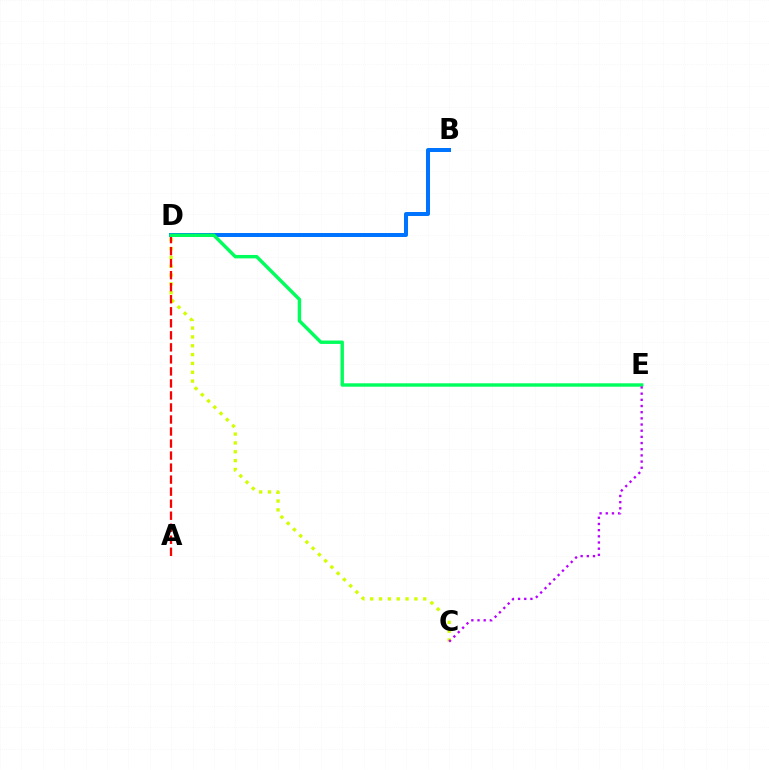{('C', 'D'): [{'color': '#d1ff00', 'line_style': 'dotted', 'thickness': 2.4}], ('A', 'D'): [{'color': '#ff0000', 'line_style': 'dashed', 'thickness': 1.63}], ('B', 'D'): [{'color': '#0074ff', 'line_style': 'solid', 'thickness': 2.87}], ('D', 'E'): [{'color': '#00ff5c', 'line_style': 'solid', 'thickness': 2.46}], ('C', 'E'): [{'color': '#b900ff', 'line_style': 'dotted', 'thickness': 1.68}]}